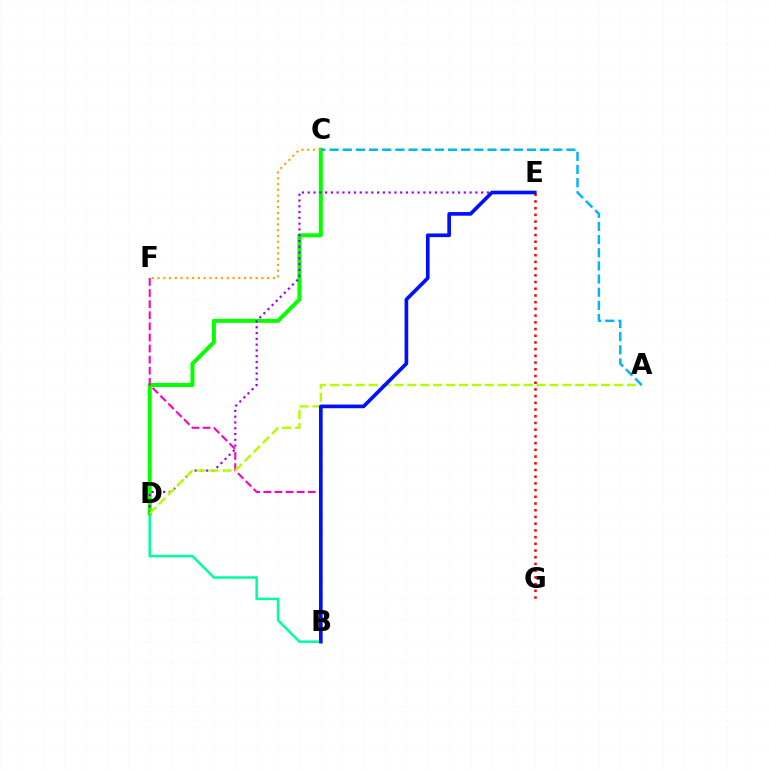{('B', 'D'): [{'color': '#00ff9d', 'line_style': 'solid', 'thickness': 1.81}], ('C', 'D'): [{'color': '#08ff00', 'line_style': 'solid', 'thickness': 2.89}], ('C', 'F'): [{'color': '#ffa500', 'line_style': 'dotted', 'thickness': 1.57}], ('B', 'F'): [{'color': '#ff00bd', 'line_style': 'dashed', 'thickness': 1.51}], ('D', 'E'): [{'color': '#9b00ff', 'line_style': 'dotted', 'thickness': 1.57}], ('A', 'D'): [{'color': '#b3ff00', 'line_style': 'dashed', 'thickness': 1.75}], ('E', 'G'): [{'color': '#ff0000', 'line_style': 'dotted', 'thickness': 1.82}], ('A', 'C'): [{'color': '#00b5ff', 'line_style': 'dashed', 'thickness': 1.79}], ('B', 'E'): [{'color': '#0010ff', 'line_style': 'solid', 'thickness': 2.64}]}